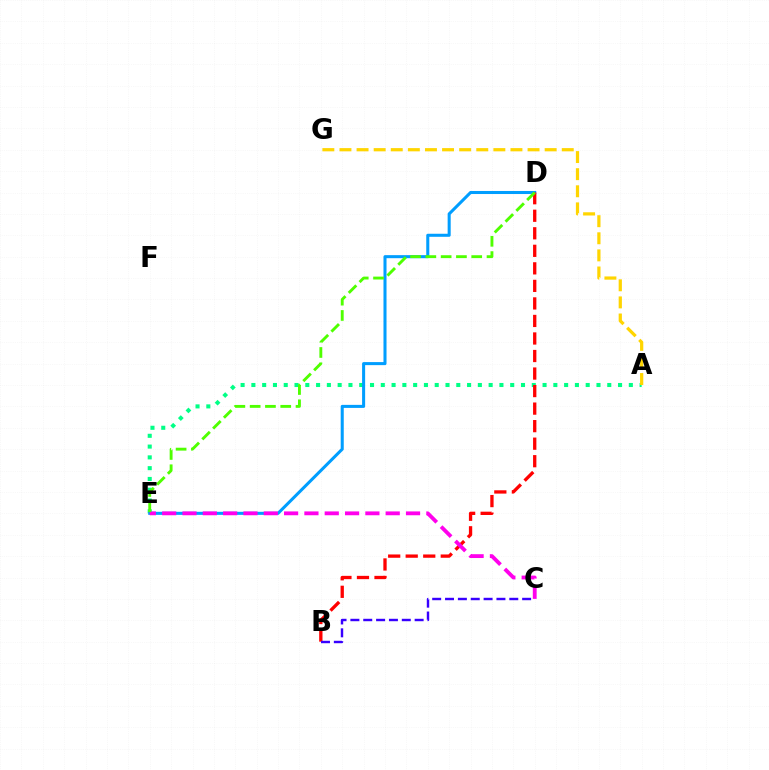{('A', 'E'): [{'color': '#00ff86', 'line_style': 'dotted', 'thickness': 2.93}], ('A', 'G'): [{'color': '#ffd500', 'line_style': 'dashed', 'thickness': 2.32}], ('D', 'E'): [{'color': '#009eff', 'line_style': 'solid', 'thickness': 2.19}, {'color': '#4fff00', 'line_style': 'dashed', 'thickness': 2.08}], ('B', 'D'): [{'color': '#ff0000', 'line_style': 'dashed', 'thickness': 2.38}], ('C', 'E'): [{'color': '#ff00ed', 'line_style': 'dashed', 'thickness': 2.76}], ('B', 'C'): [{'color': '#3700ff', 'line_style': 'dashed', 'thickness': 1.75}]}